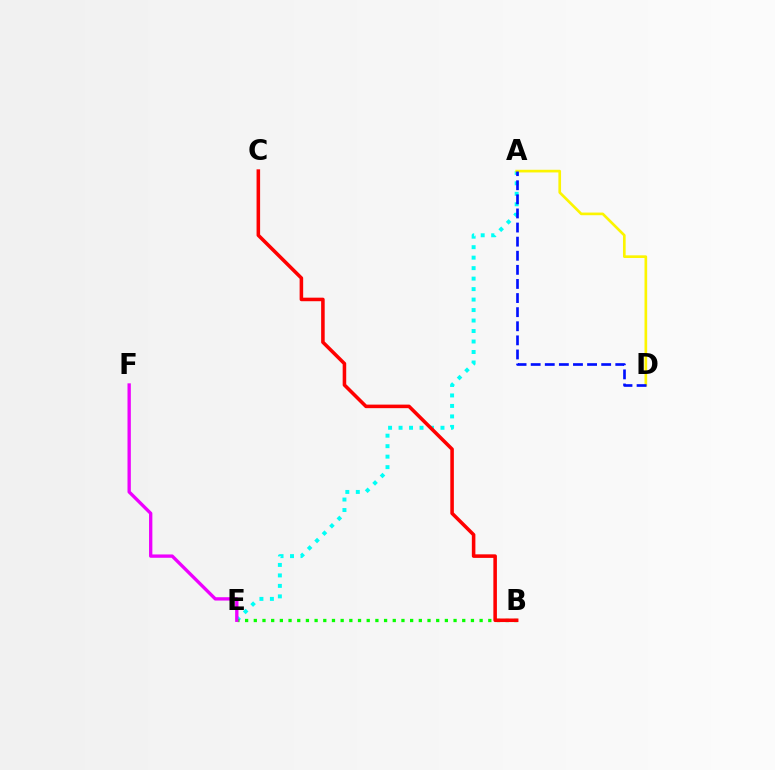{('A', 'E'): [{'color': '#00fff6', 'line_style': 'dotted', 'thickness': 2.85}], ('B', 'E'): [{'color': '#08ff00', 'line_style': 'dotted', 'thickness': 2.36}], ('B', 'C'): [{'color': '#ff0000', 'line_style': 'solid', 'thickness': 2.56}], ('A', 'D'): [{'color': '#fcf500', 'line_style': 'solid', 'thickness': 1.92}, {'color': '#0010ff', 'line_style': 'dashed', 'thickness': 1.92}], ('E', 'F'): [{'color': '#ee00ff', 'line_style': 'solid', 'thickness': 2.4}]}